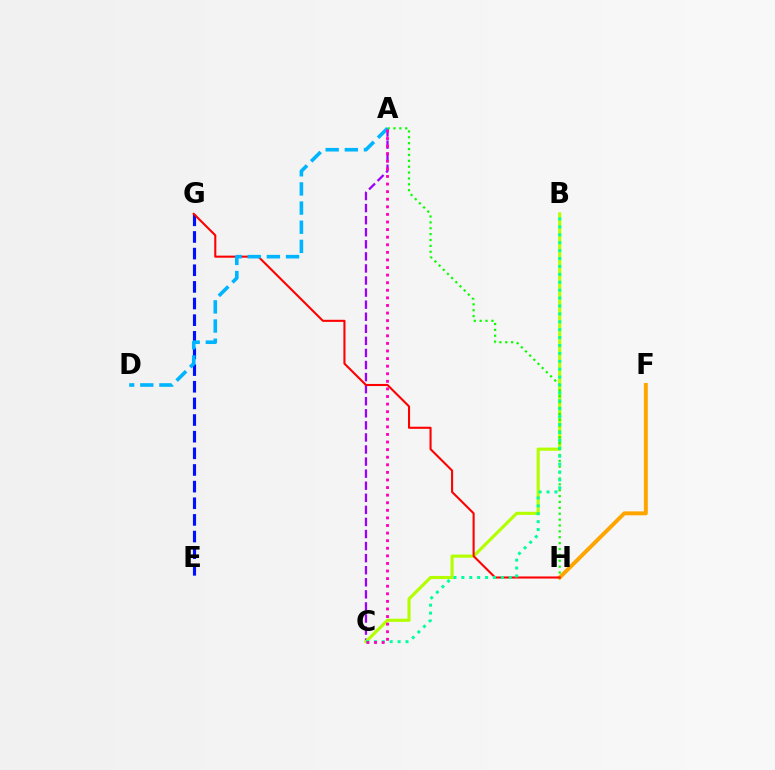{('A', 'C'): [{'color': '#9b00ff', 'line_style': 'dashed', 'thickness': 1.64}, {'color': '#ff00bd', 'line_style': 'dotted', 'thickness': 2.06}], ('B', 'C'): [{'color': '#b3ff00', 'line_style': 'solid', 'thickness': 2.25}, {'color': '#00ff9d', 'line_style': 'dotted', 'thickness': 2.15}], ('F', 'H'): [{'color': '#ffa500', 'line_style': 'solid', 'thickness': 2.83}], ('E', 'G'): [{'color': '#0010ff', 'line_style': 'dashed', 'thickness': 2.26}], ('G', 'H'): [{'color': '#ff0000', 'line_style': 'solid', 'thickness': 1.5}], ('A', 'H'): [{'color': '#08ff00', 'line_style': 'dotted', 'thickness': 1.6}], ('A', 'D'): [{'color': '#00b5ff', 'line_style': 'dashed', 'thickness': 2.6}]}